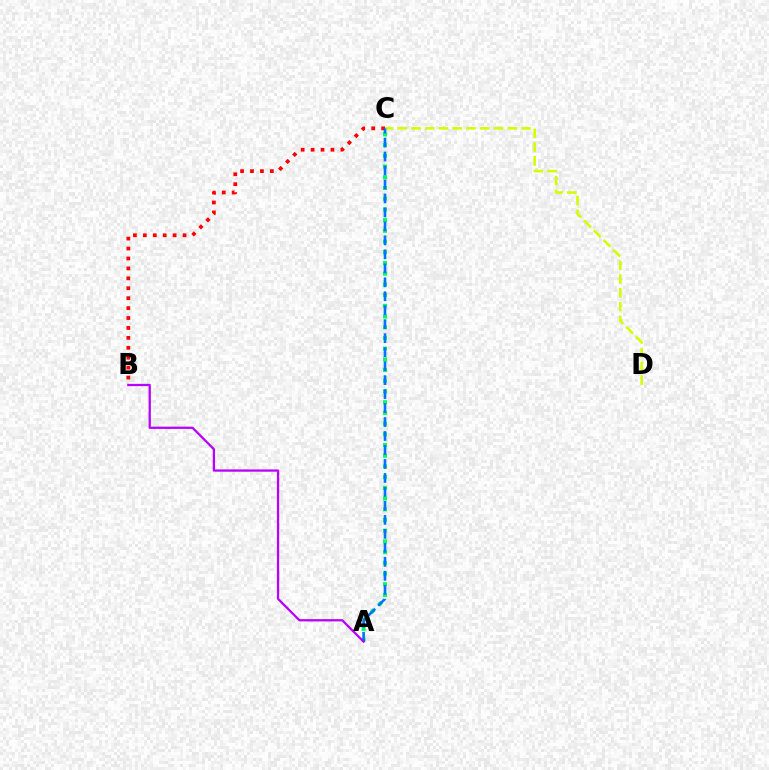{('B', 'C'): [{'color': '#ff0000', 'line_style': 'dotted', 'thickness': 2.7}], ('C', 'D'): [{'color': '#d1ff00', 'line_style': 'dashed', 'thickness': 1.87}], ('A', 'C'): [{'color': '#00ff5c', 'line_style': 'dotted', 'thickness': 2.91}, {'color': '#0074ff', 'line_style': 'dashed', 'thickness': 1.9}], ('A', 'B'): [{'color': '#b900ff', 'line_style': 'solid', 'thickness': 1.63}]}